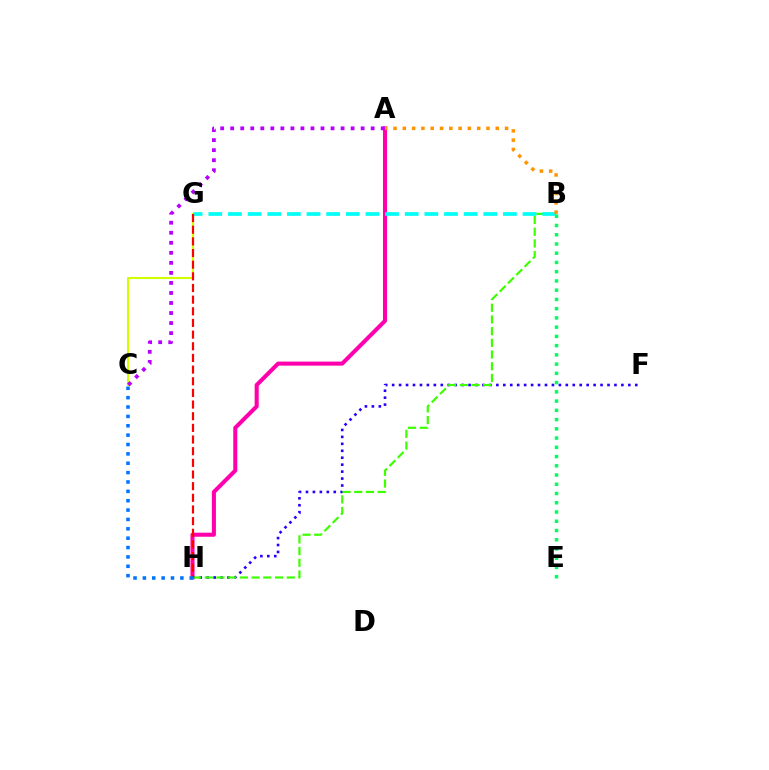{('A', 'H'): [{'color': '#ff00ac', 'line_style': 'solid', 'thickness': 2.92}], ('F', 'H'): [{'color': '#2500ff', 'line_style': 'dotted', 'thickness': 1.89}], ('B', 'H'): [{'color': '#3dff00', 'line_style': 'dashed', 'thickness': 1.59}], ('B', 'G'): [{'color': '#00fff6', 'line_style': 'dashed', 'thickness': 2.67}], ('C', 'G'): [{'color': '#d1ff00', 'line_style': 'solid', 'thickness': 1.51}], ('A', 'B'): [{'color': '#ff9400', 'line_style': 'dotted', 'thickness': 2.53}], ('A', 'C'): [{'color': '#b900ff', 'line_style': 'dotted', 'thickness': 2.73}], ('B', 'E'): [{'color': '#00ff5c', 'line_style': 'dotted', 'thickness': 2.51}], ('G', 'H'): [{'color': '#ff0000', 'line_style': 'dashed', 'thickness': 1.58}], ('C', 'H'): [{'color': '#0074ff', 'line_style': 'dotted', 'thickness': 2.55}]}